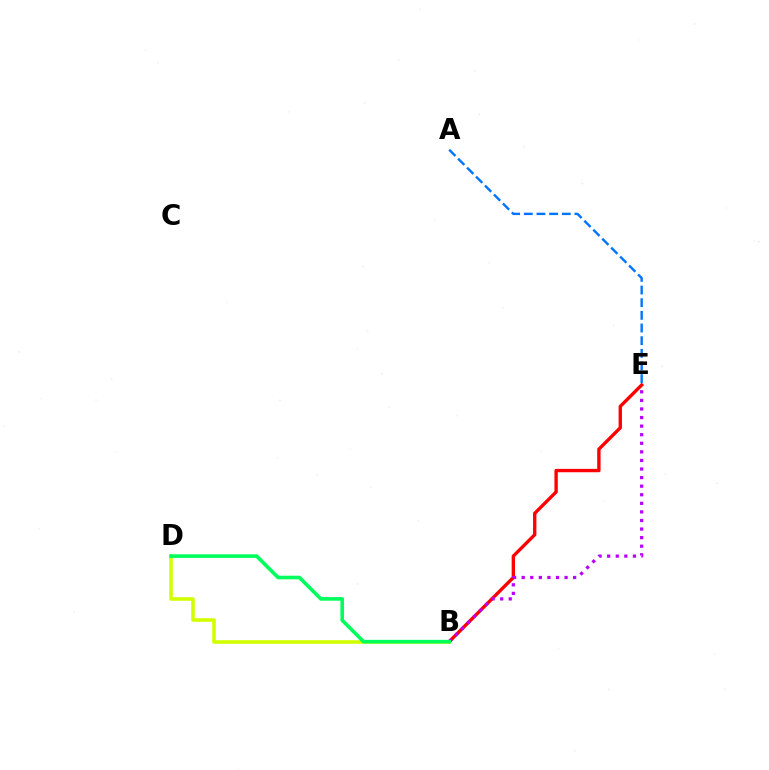{('B', 'E'): [{'color': '#ff0000', 'line_style': 'solid', 'thickness': 2.42}, {'color': '#b900ff', 'line_style': 'dotted', 'thickness': 2.33}], ('B', 'D'): [{'color': '#d1ff00', 'line_style': 'solid', 'thickness': 2.59}, {'color': '#00ff5c', 'line_style': 'solid', 'thickness': 2.6}], ('A', 'E'): [{'color': '#0074ff', 'line_style': 'dashed', 'thickness': 1.72}]}